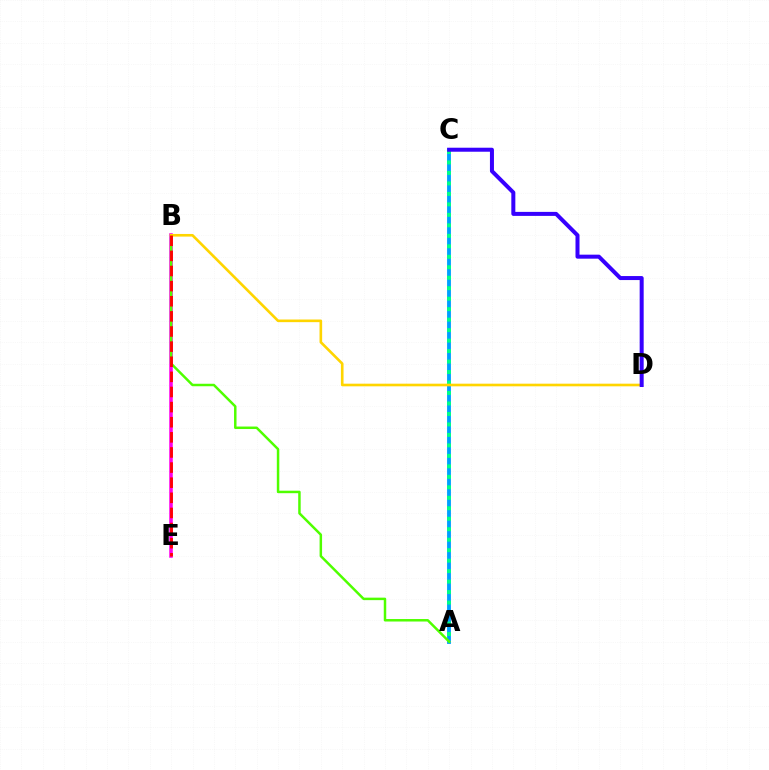{('B', 'E'): [{'color': '#ff00ed', 'line_style': 'solid', 'thickness': 2.56}, {'color': '#ff0000', 'line_style': 'dashed', 'thickness': 2.05}], ('A', 'C'): [{'color': '#009eff', 'line_style': 'solid', 'thickness': 2.76}, {'color': '#00ff86', 'line_style': 'dotted', 'thickness': 2.85}], ('A', 'B'): [{'color': '#4fff00', 'line_style': 'solid', 'thickness': 1.79}], ('B', 'D'): [{'color': '#ffd500', 'line_style': 'solid', 'thickness': 1.89}], ('C', 'D'): [{'color': '#3700ff', 'line_style': 'solid', 'thickness': 2.89}]}